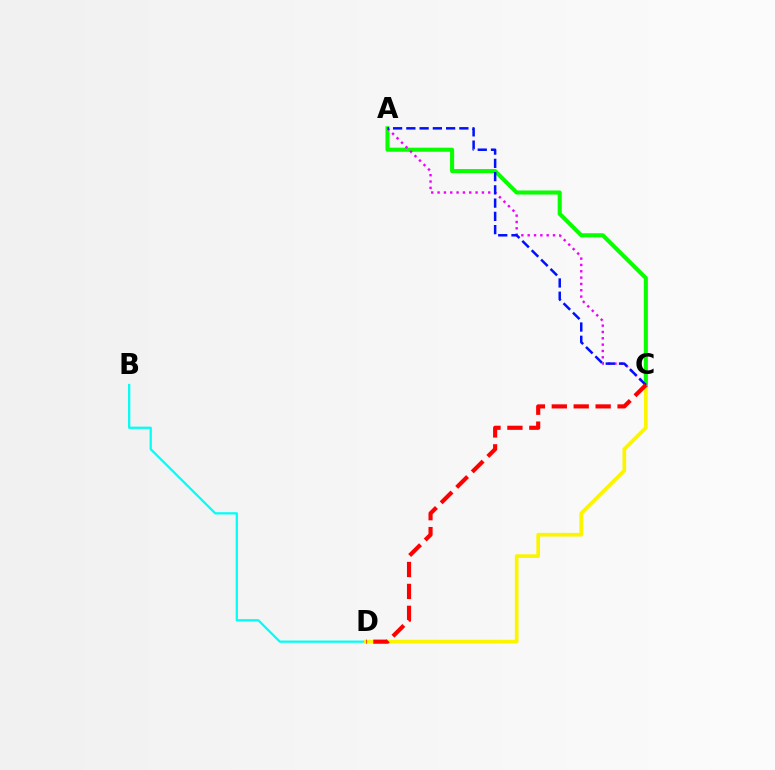{('B', 'D'): [{'color': '#00fff6', 'line_style': 'solid', 'thickness': 1.63}], ('C', 'D'): [{'color': '#fcf500', 'line_style': 'solid', 'thickness': 2.67}, {'color': '#ff0000', 'line_style': 'dashed', 'thickness': 2.98}], ('A', 'C'): [{'color': '#08ff00', 'line_style': 'solid', 'thickness': 2.93}, {'color': '#ee00ff', 'line_style': 'dotted', 'thickness': 1.72}, {'color': '#0010ff', 'line_style': 'dashed', 'thickness': 1.8}]}